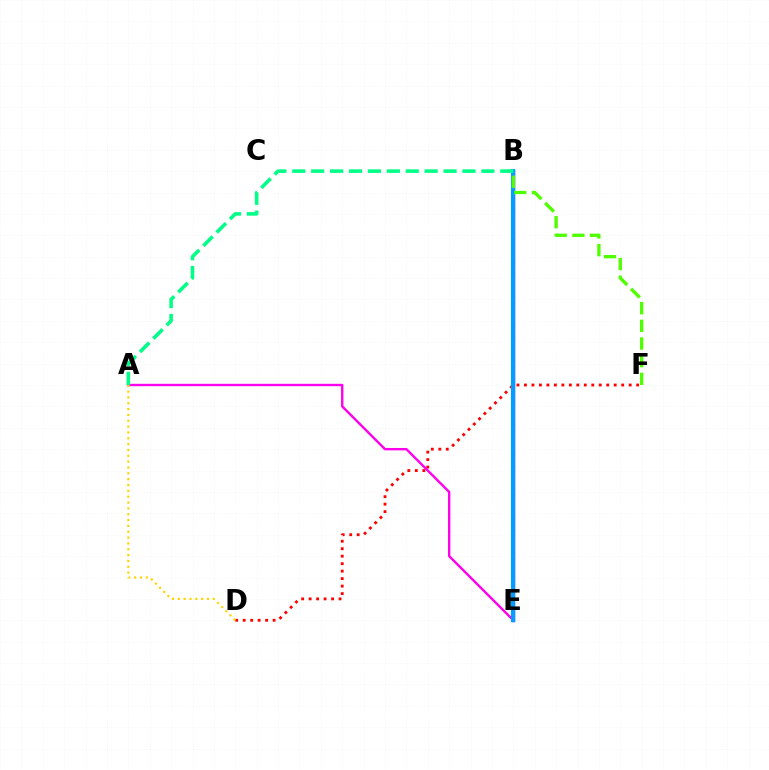{('B', 'E'): [{'color': '#3700ff', 'line_style': 'solid', 'thickness': 2.46}, {'color': '#009eff', 'line_style': 'solid', 'thickness': 2.93}], ('D', 'F'): [{'color': '#ff0000', 'line_style': 'dotted', 'thickness': 2.03}], ('A', 'E'): [{'color': '#ff00ed', 'line_style': 'solid', 'thickness': 1.72}], ('A', 'D'): [{'color': '#ffd500', 'line_style': 'dotted', 'thickness': 1.59}], ('A', 'B'): [{'color': '#00ff86', 'line_style': 'dashed', 'thickness': 2.57}], ('B', 'F'): [{'color': '#4fff00', 'line_style': 'dashed', 'thickness': 2.4}]}